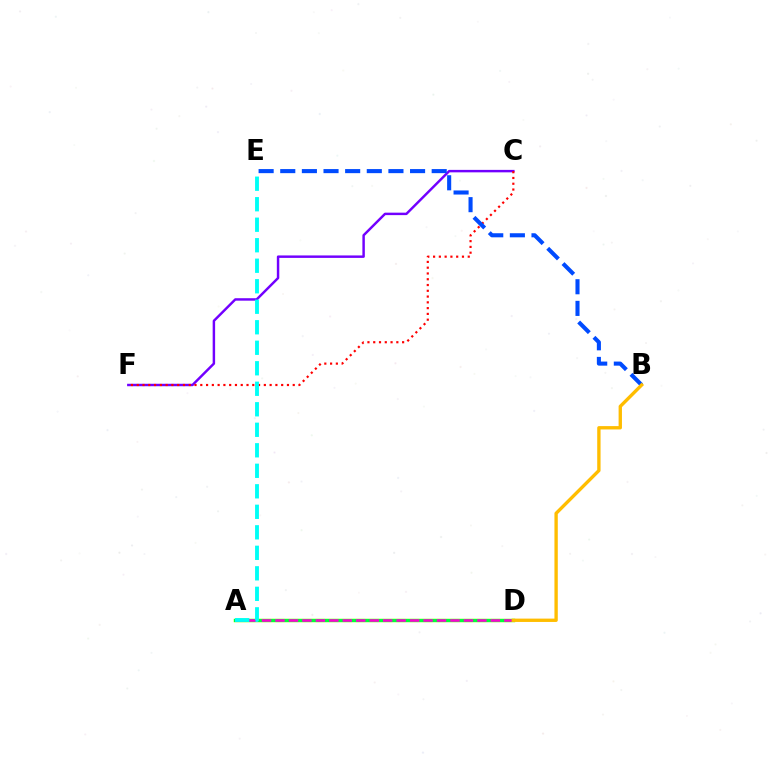{('C', 'F'): [{'color': '#7200ff', 'line_style': 'solid', 'thickness': 1.77}, {'color': '#ff0000', 'line_style': 'dotted', 'thickness': 1.57}], ('A', 'D'): [{'color': '#84ff00', 'line_style': 'solid', 'thickness': 2.48}, {'color': '#00ff39', 'line_style': 'solid', 'thickness': 2.24}, {'color': '#ff00cf', 'line_style': 'dashed', 'thickness': 1.83}], ('A', 'E'): [{'color': '#00fff6', 'line_style': 'dashed', 'thickness': 2.79}], ('B', 'E'): [{'color': '#004bff', 'line_style': 'dashed', 'thickness': 2.94}], ('B', 'D'): [{'color': '#ffbd00', 'line_style': 'solid', 'thickness': 2.41}]}